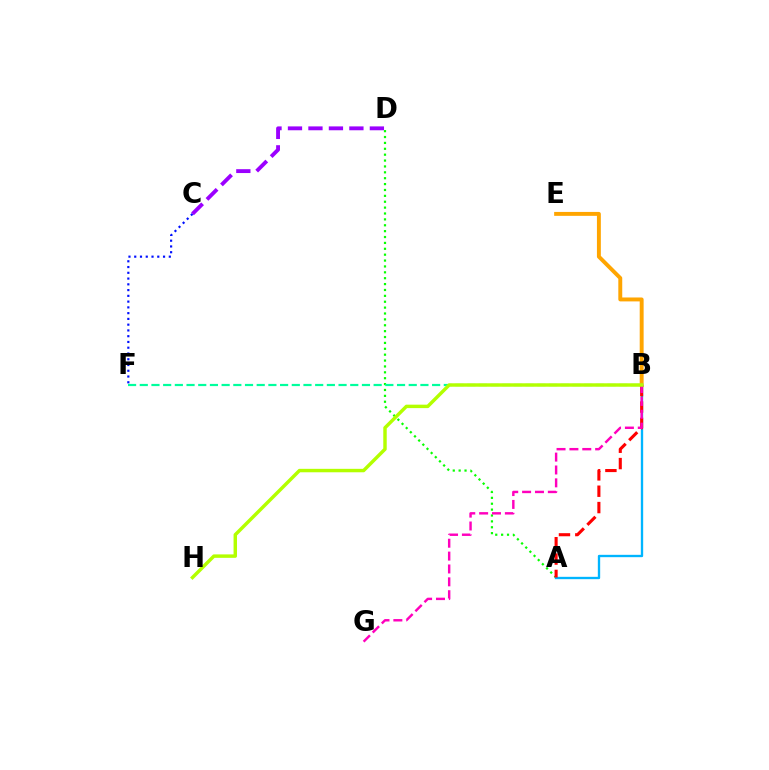{('A', 'D'): [{'color': '#08ff00', 'line_style': 'dotted', 'thickness': 1.6}], ('B', 'E'): [{'color': '#ffa500', 'line_style': 'solid', 'thickness': 2.82}], ('C', 'F'): [{'color': '#0010ff', 'line_style': 'dotted', 'thickness': 1.57}], ('C', 'D'): [{'color': '#9b00ff', 'line_style': 'dashed', 'thickness': 2.78}], ('A', 'B'): [{'color': '#00b5ff', 'line_style': 'solid', 'thickness': 1.69}, {'color': '#ff0000', 'line_style': 'dashed', 'thickness': 2.22}], ('B', 'F'): [{'color': '#00ff9d', 'line_style': 'dashed', 'thickness': 1.59}], ('B', 'G'): [{'color': '#ff00bd', 'line_style': 'dashed', 'thickness': 1.75}], ('B', 'H'): [{'color': '#b3ff00', 'line_style': 'solid', 'thickness': 2.48}]}